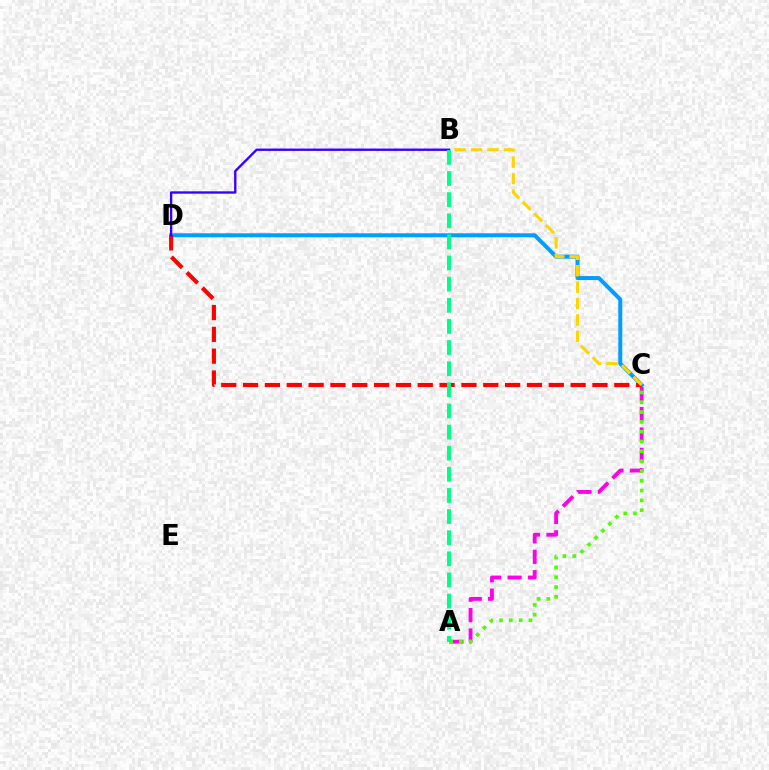{('A', 'C'): [{'color': '#ff00ed', 'line_style': 'dashed', 'thickness': 2.77}, {'color': '#4fff00', 'line_style': 'dotted', 'thickness': 2.67}], ('C', 'D'): [{'color': '#009eff', 'line_style': 'solid', 'thickness': 2.88}, {'color': '#ff0000', 'line_style': 'dashed', 'thickness': 2.97}], ('B', 'C'): [{'color': '#ffd500', 'line_style': 'dashed', 'thickness': 2.23}], ('B', 'D'): [{'color': '#3700ff', 'line_style': 'solid', 'thickness': 1.69}], ('A', 'B'): [{'color': '#00ff86', 'line_style': 'dashed', 'thickness': 2.87}]}